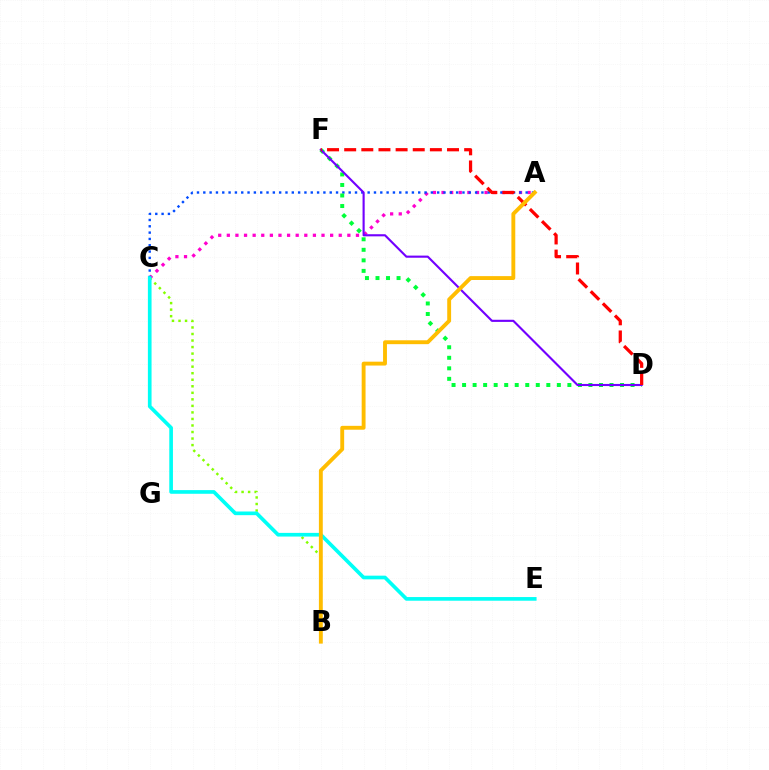{('A', 'C'): [{'color': '#ff00cf', 'line_style': 'dotted', 'thickness': 2.34}, {'color': '#004bff', 'line_style': 'dotted', 'thickness': 1.72}], ('B', 'C'): [{'color': '#84ff00', 'line_style': 'dotted', 'thickness': 1.78}], ('D', 'F'): [{'color': '#00ff39', 'line_style': 'dotted', 'thickness': 2.86}, {'color': '#7200ff', 'line_style': 'solid', 'thickness': 1.53}, {'color': '#ff0000', 'line_style': 'dashed', 'thickness': 2.33}], ('C', 'E'): [{'color': '#00fff6', 'line_style': 'solid', 'thickness': 2.64}], ('A', 'B'): [{'color': '#ffbd00', 'line_style': 'solid', 'thickness': 2.79}]}